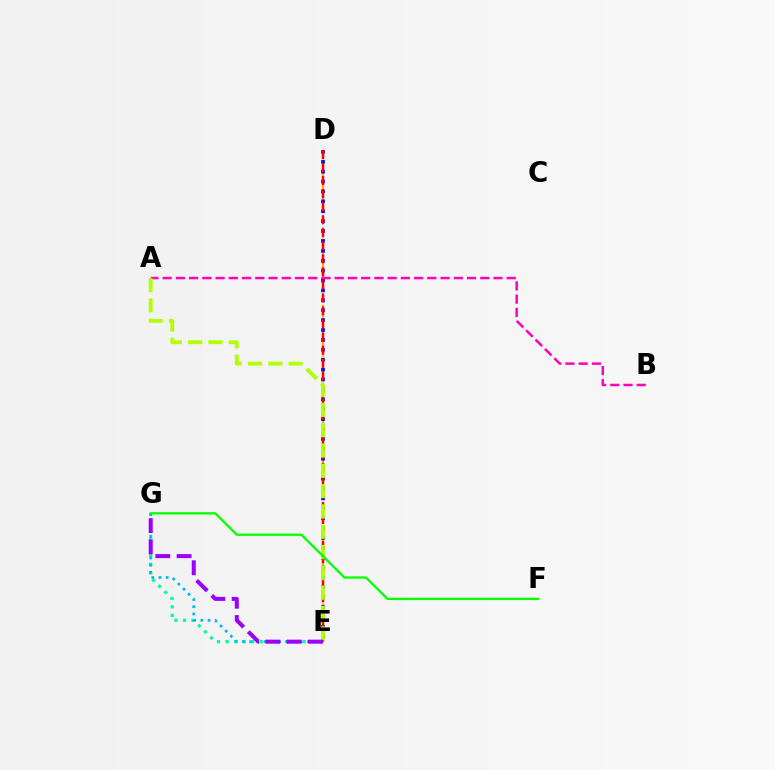{('D', 'E'): [{'color': '#ffa500', 'line_style': 'dashed', 'thickness': 1.5}, {'color': '#0010ff', 'line_style': 'dotted', 'thickness': 2.69}, {'color': '#ff0000', 'line_style': 'dashed', 'thickness': 1.77}], ('E', 'G'): [{'color': '#00ff9d', 'line_style': 'dotted', 'thickness': 2.33}, {'color': '#00b5ff', 'line_style': 'dotted', 'thickness': 1.96}, {'color': '#9b00ff', 'line_style': 'dashed', 'thickness': 2.89}], ('A', 'B'): [{'color': '#ff00bd', 'line_style': 'dashed', 'thickness': 1.8}], ('A', 'E'): [{'color': '#b3ff00', 'line_style': 'dashed', 'thickness': 2.76}], ('F', 'G'): [{'color': '#08ff00', 'line_style': 'solid', 'thickness': 1.66}]}